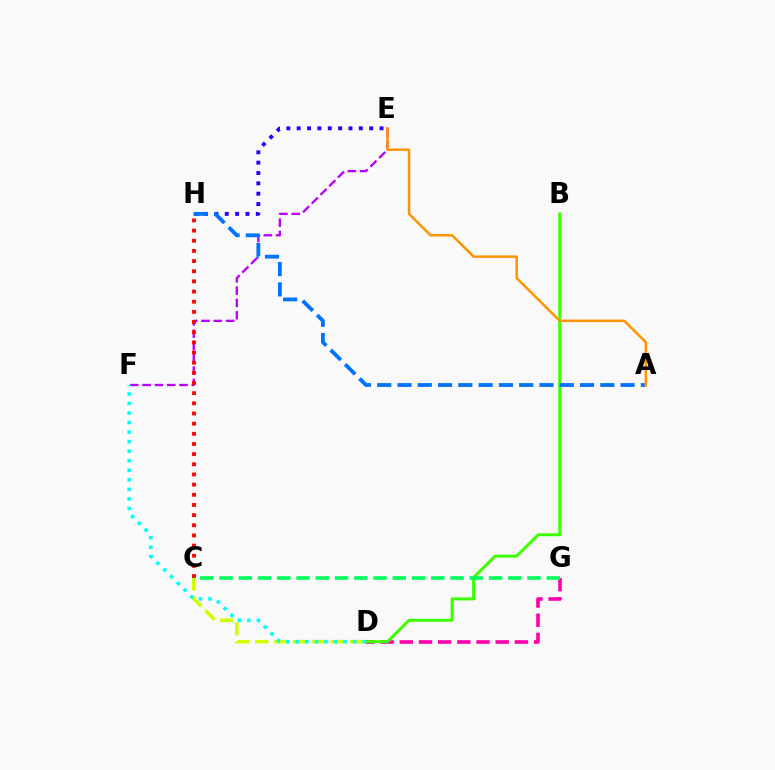{('E', 'H'): [{'color': '#2500ff', 'line_style': 'dotted', 'thickness': 2.81}], ('E', 'F'): [{'color': '#b900ff', 'line_style': 'dashed', 'thickness': 1.67}], ('C', 'D'): [{'color': '#d1ff00', 'line_style': 'dashed', 'thickness': 2.56}], ('C', 'H'): [{'color': '#ff0000', 'line_style': 'dotted', 'thickness': 2.76}], ('D', 'G'): [{'color': '#ff00ac', 'line_style': 'dashed', 'thickness': 2.61}], ('B', 'D'): [{'color': '#3dff00', 'line_style': 'solid', 'thickness': 2.14}], ('D', 'F'): [{'color': '#00fff6', 'line_style': 'dotted', 'thickness': 2.59}], ('A', 'H'): [{'color': '#0074ff', 'line_style': 'dashed', 'thickness': 2.76}], ('C', 'G'): [{'color': '#00ff5c', 'line_style': 'dashed', 'thickness': 2.61}], ('A', 'E'): [{'color': '#ff9400', 'line_style': 'solid', 'thickness': 1.82}]}